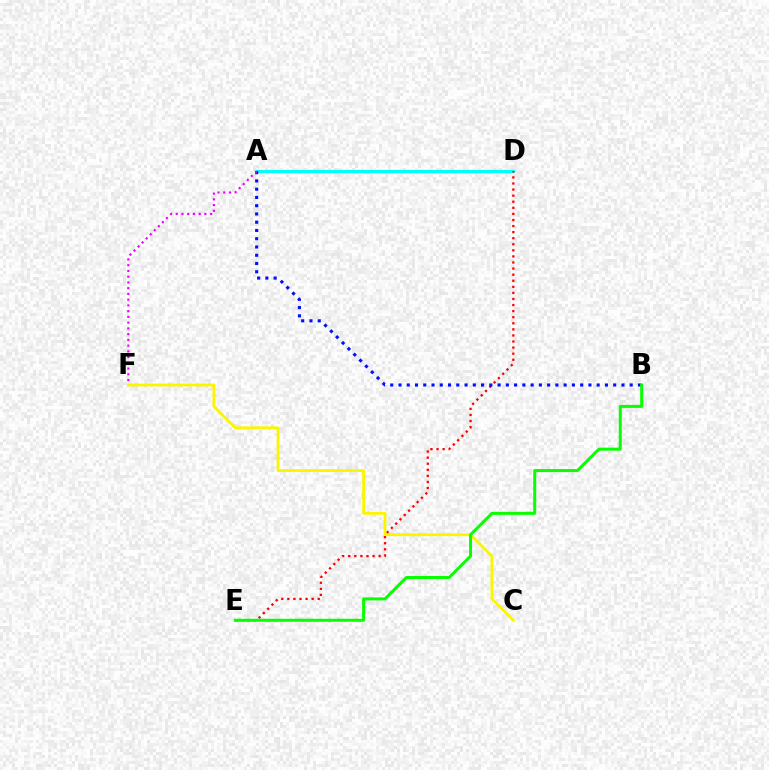{('A', 'D'): [{'color': '#00fff6', 'line_style': 'solid', 'thickness': 2.31}], ('D', 'E'): [{'color': '#ff0000', 'line_style': 'dotted', 'thickness': 1.65}], ('A', 'B'): [{'color': '#0010ff', 'line_style': 'dotted', 'thickness': 2.24}], ('A', 'F'): [{'color': '#ee00ff', 'line_style': 'dotted', 'thickness': 1.56}], ('C', 'F'): [{'color': '#fcf500', 'line_style': 'solid', 'thickness': 2.03}], ('B', 'E'): [{'color': '#08ff00', 'line_style': 'solid', 'thickness': 2.16}]}